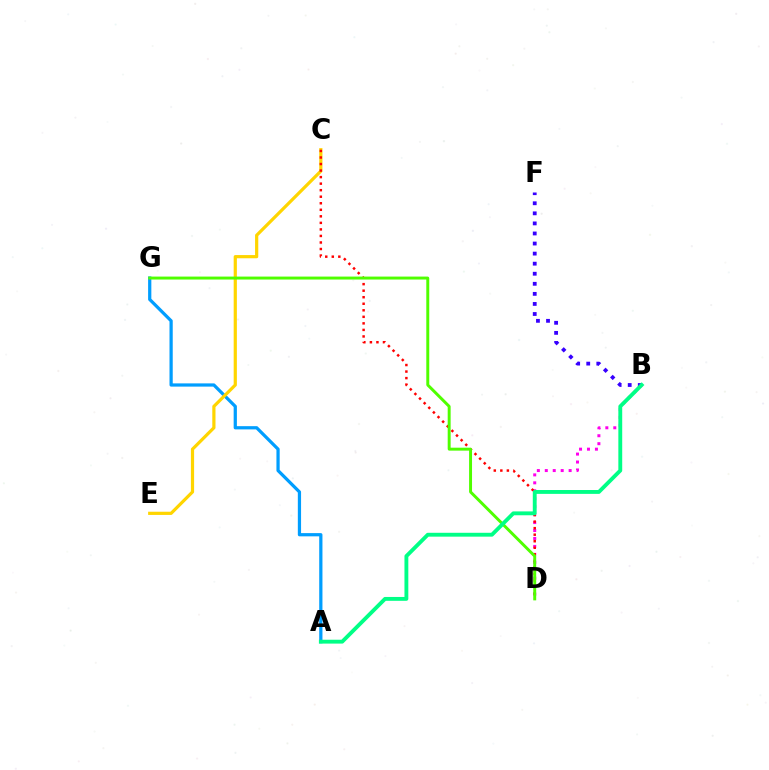{('B', 'D'): [{'color': '#ff00ed', 'line_style': 'dotted', 'thickness': 2.16}], ('B', 'F'): [{'color': '#3700ff', 'line_style': 'dotted', 'thickness': 2.73}], ('A', 'G'): [{'color': '#009eff', 'line_style': 'solid', 'thickness': 2.33}], ('C', 'E'): [{'color': '#ffd500', 'line_style': 'solid', 'thickness': 2.31}], ('C', 'D'): [{'color': '#ff0000', 'line_style': 'dotted', 'thickness': 1.78}], ('D', 'G'): [{'color': '#4fff00', 'line_style': 'solid', 'thickness': 2.12}], ('A', 'B'): [{'color': '#00ff86', 'line_style': 'solid', 'thickness': 2.78}]}